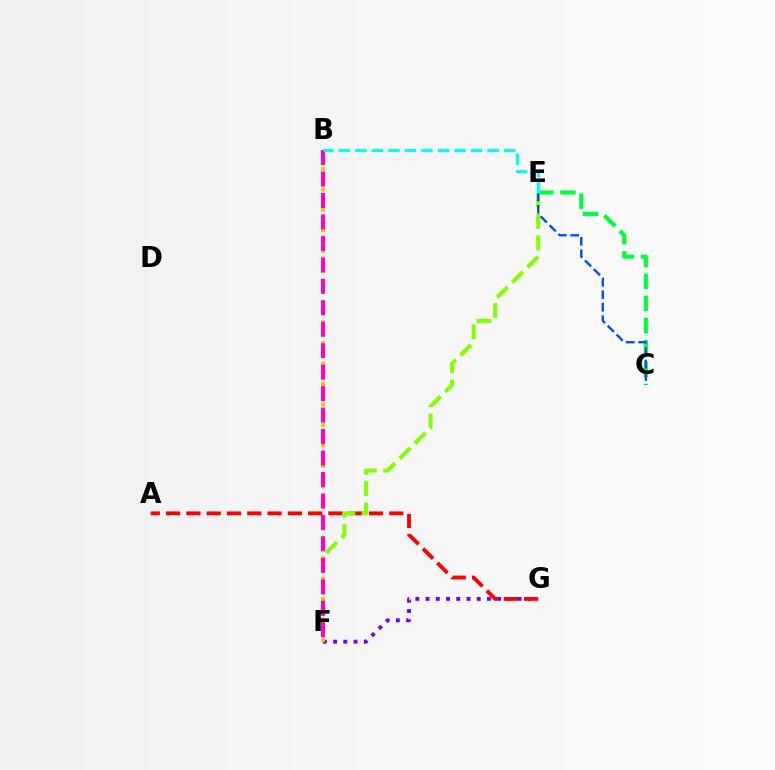{('F', 'G'): [{'color': '#7200ff', 'line_style': 'dotted', 'thickness': 2.78}], ('A', 'G'): [{'color': '#ff0000', 'line_style': 'dashed', 'thickness': 2.76}], ('B', 'F'): [{'color': '#ffbd00', 'line_style': 'dotted', 'thickness': 2.78}, {'color': '#ff00cf', 'line_style': 'dashed', 'thickness': 2.92}], ('E', 'F'): [{'color': '#84ff00', 'line_style': 'dashed', 'thickness': 2.91}], ('C', 'E'): [{'color': '#00ff39', 'line_style': 'dashed', 'thickness': 2.99}, {'color': '#004bff', 'line_style': 'dashed', 'thickness': 1.7}], ('B', 'E'): [{'color': '#00fff6', 'line_style': 'dashed', 'thickness': 2.24}]}